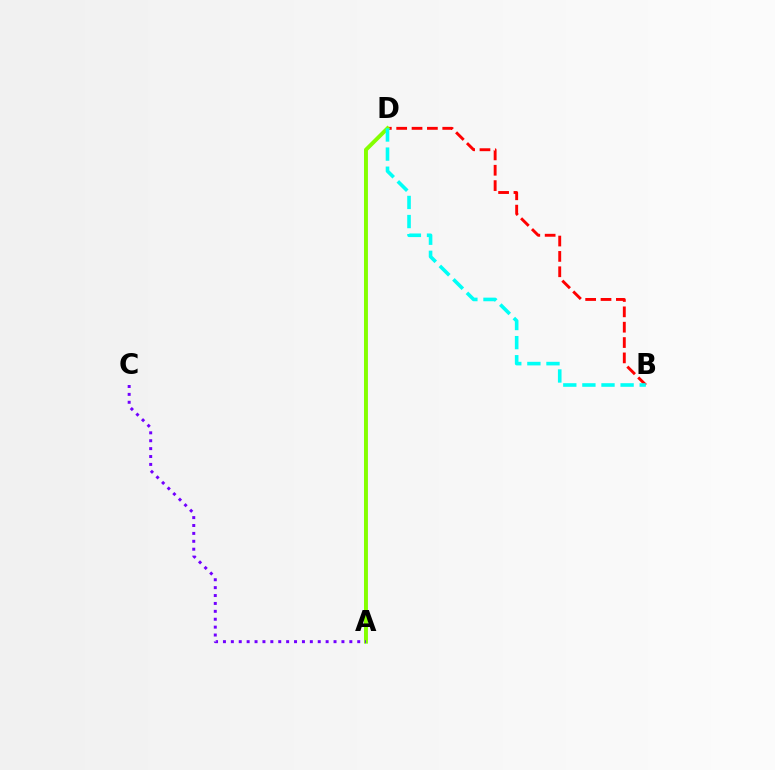{('B', 'D'): [{'color': '#ff0000', 'line_style': 'dashed', 'thickness': 2.09}, {'color': '#00fff6', 'line_style': 'dashed', 'thickness': 2.59}], ('A', 'D'): [{'color': '#84ff00', 'line_style': 'solid', 'thickness': 2.83}], ('A', 'C'): [{'color': '#7200ff', 'line_style': 'dotted', 'thickness': 2.15}]}